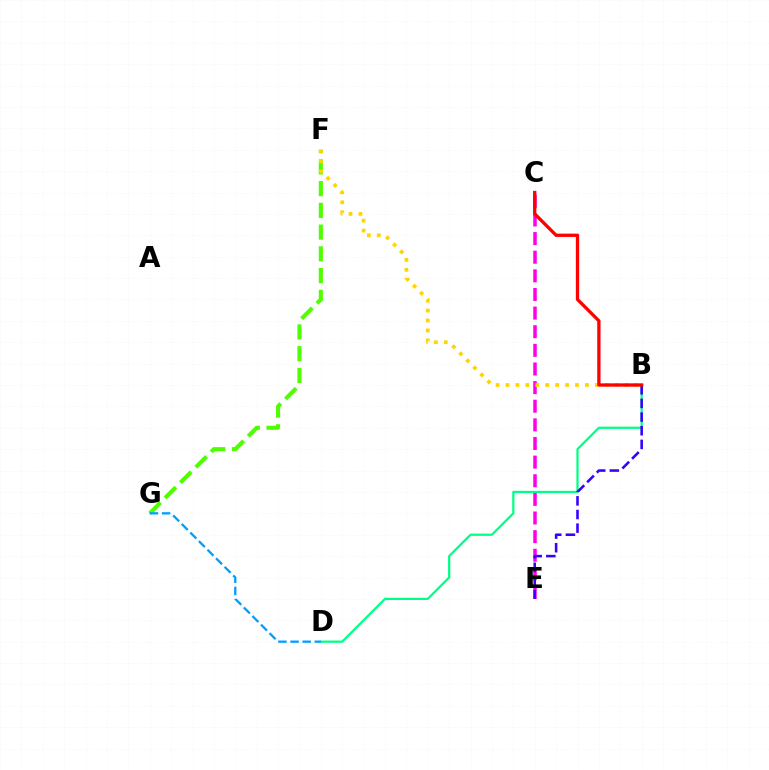{('C', 'E'): [{'color': '#ff00ed', 'line_style': 'dashed', 'thickness': 2.53}], ('F', 'G'): [{'color': '#4fff00', 'line_style': 'dashed', 'thickness': 2.95}], ('B', 'D'): [{'color': '#00ff86', 'line_style': 'solid', 'thickness': 1.61}], ('D', 'G'): [{'color': '#009eff', 'line_style': 'dashed', 'thickness': 1.65}], ('B', 'F'): [{'color': '#ffd500', 'line_style': 'dotted', 'thickness': 2.7}], ('B', 'E'): [{'color': '#3700ff', 'line_style': 'dashed', 'thickness': 1.85}], ('B', 'C'): [{'color': '#ff0000', 'line_style': 'solid', 'thickness': 2.38}]}